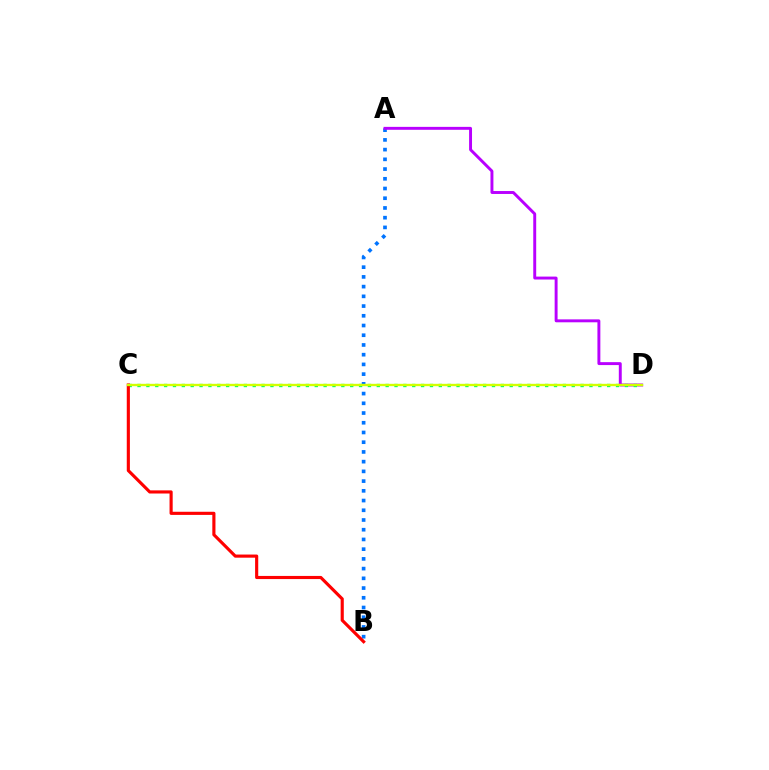{('A', 'B'): [{'color': '#0074ff', 'line_style': 'dotted', 'thickness': 2.64}], ('A', 'D'): [{'color': '#b900ff', 'line_style': 'solid', 'thickness': 2.11}], ('C', 'D'): [{'color': '#00ff5c', 'line_style': 'dotted', 'thickness': 2.41}, {'color': '#d1ff00', 'line_style': 'solid', 'thickness': 1.69}], ('B', 'C'): [{'color': '#ff0000', 'line_style': 'solid', 'thickness': 2.26}]}